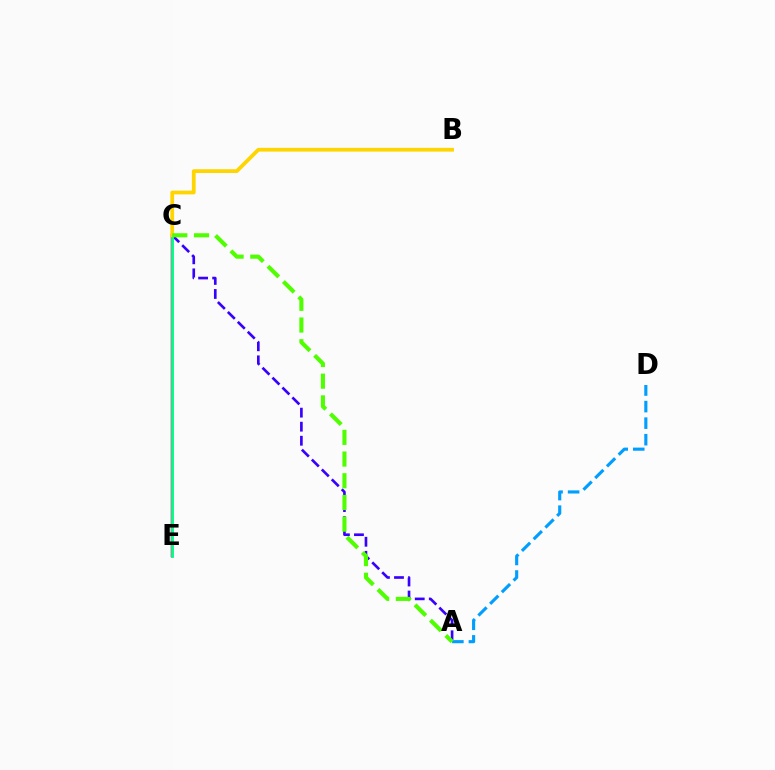{('C', 'E'): [{'color': '#ff00ed', 'line_style': 'solid', 'thickness': 1.77}, {'color': '#ff0000', 'line_style': 'solid', 'thickness': 1.58}, {'color': '#00ff86', 'line_style': 'solid', 'thickness': 2.03}], ('A', 'C'): [{'color': '#3700ff', 'line_style': 'dashed', 'thickness': 1.91}, {'color': '#4fff00', 'line_style': 'dashed', 'thickness': 2.95}], ('B', 'C'): [{'color': '#ffd500', 'line_style': 'solid', 'thickness': 2.7}], ('A', 'D'): [{'color': '#009eff', 'line_style': 'dashed', 'thickness': 2.25}]}